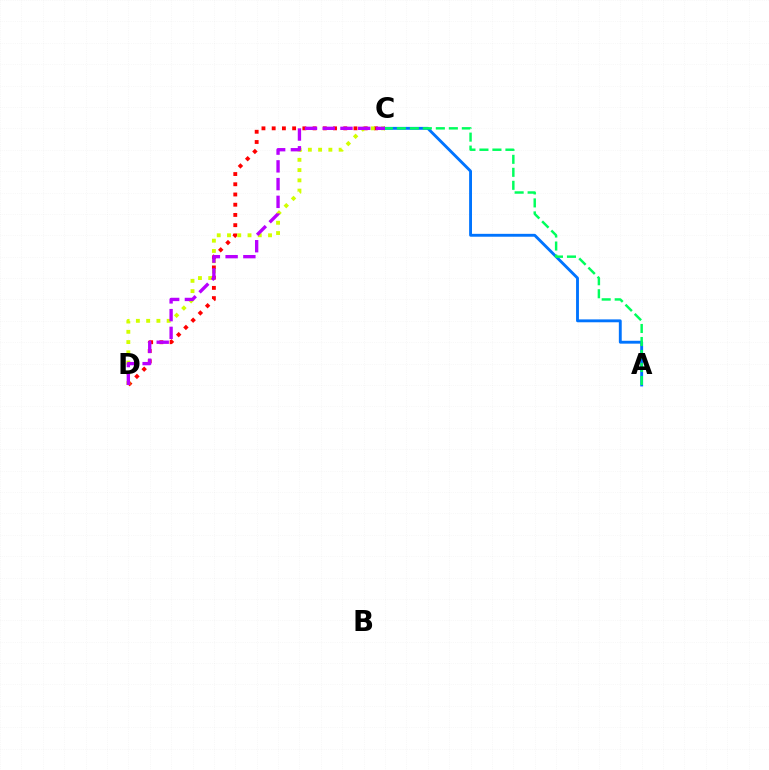{('C', 'D'): [{'color': '#ff0000', 'line_style': 'dotted', 'thickness': 2.78}, {'color': '#d1ff00', 'line_style': 'dotted', 'thickness': 2.79}, {'color': '#b900ff', 'line_style': 'dashed', 'thickness': 2.41}], ('A', 'C'): [{'color': '#0074ff', 'line_style': 'solid', 'thickness': 2.07}, {'color': '#00ff5c', 'line_style': 'dashed', 'thickness': 1.77}]}